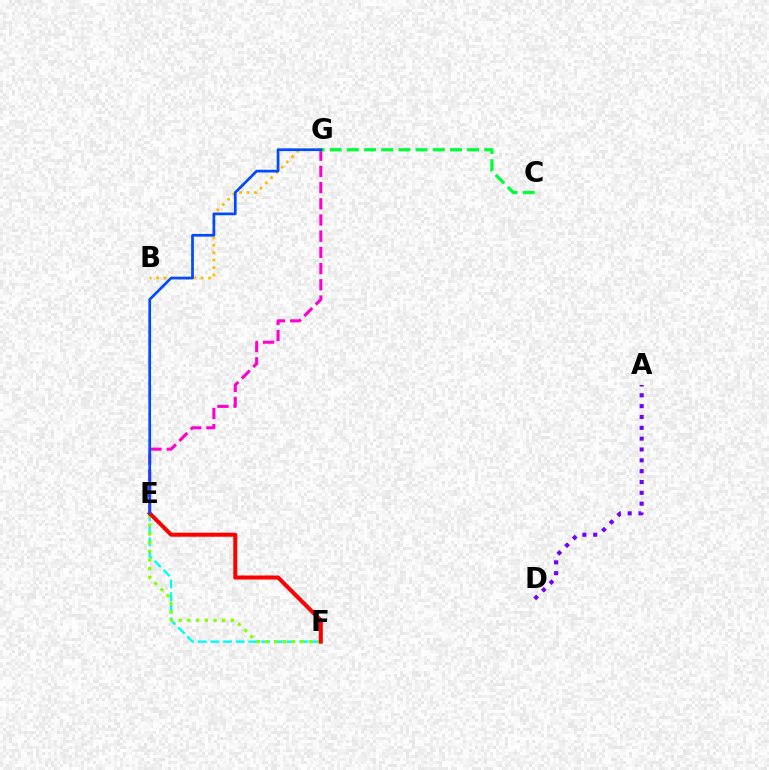{('E', 'G'): [{'color': '#ff00cf', 'line_style': 'dashed', 'thickness': 2.2}, {'color': '#004bff', 'line_style': 'solid', 'thickness': 1.96}], ('B', 'G'): [{'color': '#ffbd00', 'line_style': 'dotted', 'thickness': 2.02}], ('C', 'G'): [{'color': '#00ff39', 'line_style': 'dashed', 'thickness': 2.33}], ('E', 'F'): [{'color': '#00fff6', 'line_style': 'dashed', 'thickness': 1.73}, {'color': '#84ff00', 'line_style': 'dotted', 'thickness': 2.36}, {'color': '#ff0000', 'line_style': 'solid', 'thickness': 2.89}], ('A', 'D'): [{'color': '#7200ff', 'line_style': 'dotted', 'thickness': 2.94}]}